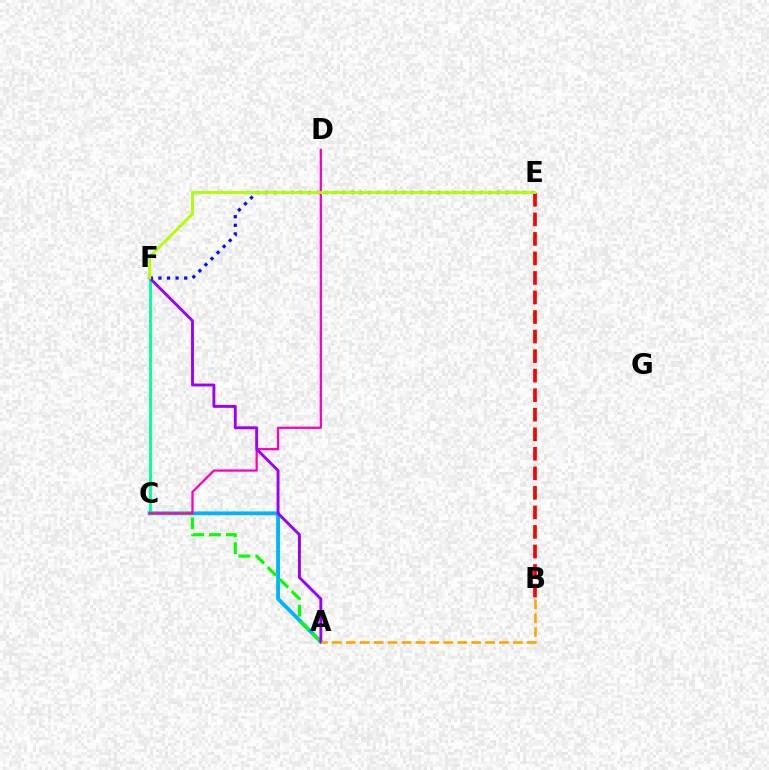{('C', 'F'): [{'color': '#00ff9d', 'line_style': 'solid', 'thickness': 2.06}], ('A', 'C'): [{'color': '#00b5ff', 'line_style': 'solid', 'thickness': 2.76}, {'color': '#08ff00', 'line_style': 'dashed', 'thickness': 2.3}], ('C', 'D'): [{'color': '#ff00bd', 'line_style': 'solid', 'thickness': 1.63}], ('A', 'F'): [{'color': '#9b00ff', 'line_style': 'solid', 'thickness': 2.08}], ('B', 'E'): [{'color': '#ff0000', 'line_style': 'dashed', 'thickness': 2.65}], ('E', 'F'): [{'color': '#0010ff', 'line_style': 'dotted', 'thickness': 2.33}, {'color': '#b3ff00', 'line_style': 'solid', 'thickness': 2.08}], ('A', 'B'): [{'color': '#ffa500', 'line_style': 'dashed', 'thickness': 1.89}]}